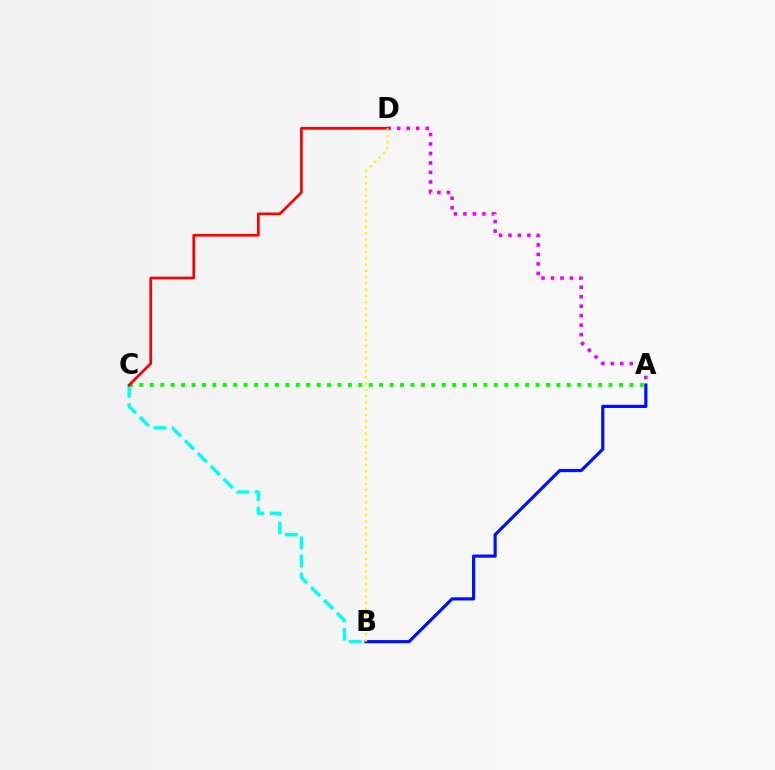{('A', 'D'): [{'color': '#ee00ff', 'line_style': 'dotted', 'thickness': 2.58}], ('B', 'C'): [{'color': '#00fff6', 'line_style': 'dashed', 'thickness': 2.48}], ('A', 'C'): [{'color': '#08ff00', 'line_style': 'dotted', 'thickness': 2.83}], ('A', 'B'): [{'color': '#0010ff', 'line_style': 'solid', 'thickness': 2.29}], ('C', 'D'): [{'color': '#ff0000', 'line_style': 'solid', 'thickness': 1.95}], ('B', 'D'): [{'color': '#fcf500', 'line_style': 'dotted', 'thickness': 1.7}]}